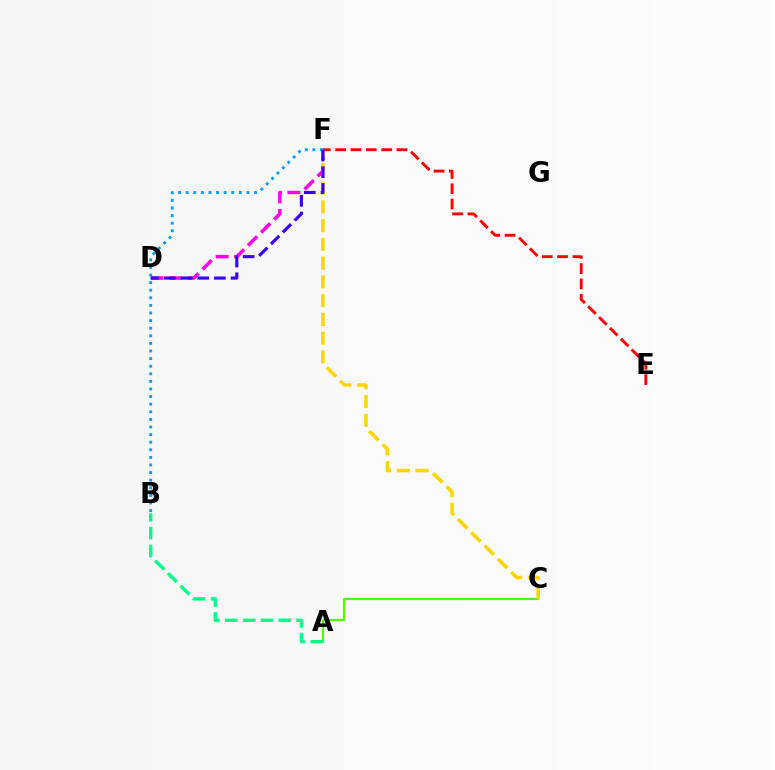{('A', 'C'): [{'color': '#4fff00', 'line_style': 'solid', 'thickness': 1.55}], ('D', 'F'): [{'color': '#ff00ed', 'line_style': 'dashed', 'thickness': 2.51}, {'color': '#3700ff', 'line_style': 'dashed', 'thickness': 2.27}], ('C', 'F'): [{'color': '#ffd500', 'line_style': 'dashed', 'thickness': 2.55}], ('B', 'F'): [{'color': '#009eff', 'line_style': 'dotted', 'thickness': 2.06}], ('A', 'B'): [{'color': '#00ff86', 'line_style': 'dashed', 'thickness': 2.42}], ('E', 'F'): [{'color': '#ff0000', 'line_style': 'dashed', 'thickness': 2.08}]}